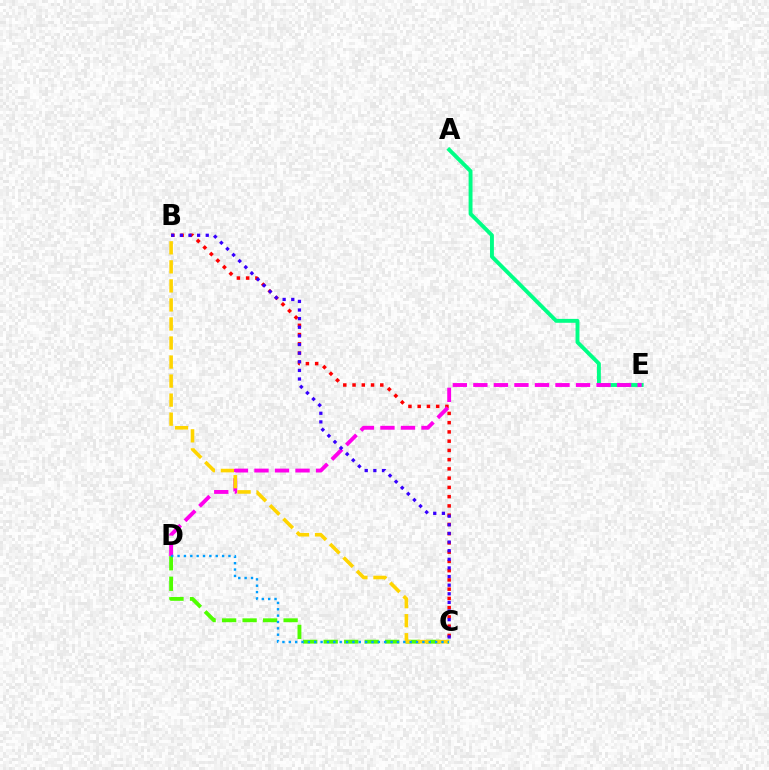{('B', 'C'): [{'color': '#ff0000', 'line_style': 'dotted', 'thickness': 2.51}, {'color': '#ffd500', 'line_style': 'dashed', 'thickness': 2.59}, {'color': '#3700ff', 'line_style': 'dotted', 'thickness': 2.34}], ('A', 'E'): [{'color': '#00ff86', 'line_style': 'solid', 'thickness': 2.81}], ('D', 'E'): [{'color': '#ff00ed', 'line_style': 'dashed', 'thickness': 2.79}], ('C', 'D'): [{'color': '#4fff00', 'line_style': 'dashed', 'thickness': 2.78}, {'color': '#009eff', 'line_style': 'dotted', 'thickness': 1.73}]}